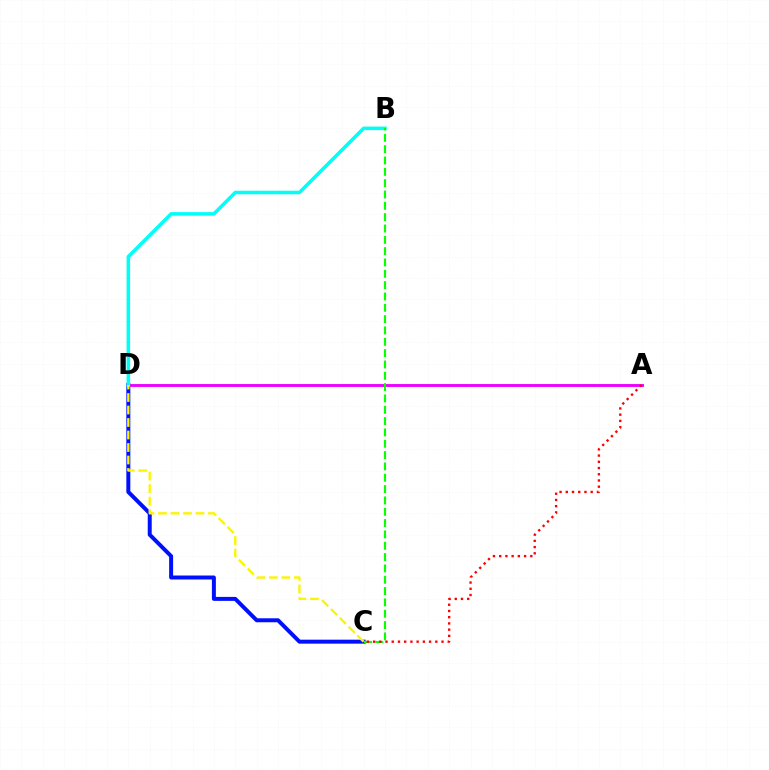{('C', 'D'): [{'color': '#0010ff', 'line_style': 'solid', 'thickness': 2.86}, {'color': '#fcf500', 'line_style': 'dashed', 'thickness': 1.7}], ('A', 'D'): [{'color': '#ee00ff', 'line_style': 'solid', 'thickness': 2.08}], ('B', 'D'): [{'color': '#00fff6', 'line_style': 'solid', 'thickness': 2.54}], ('B', 'C'): [{'color': '#08ff00', 'line_style': 'dashed', 'thickness': 1.54}], ('A', 'C'): [{'color': '#ff0000', 'line_style': 'dotted', 'thickness': 1.69}]}